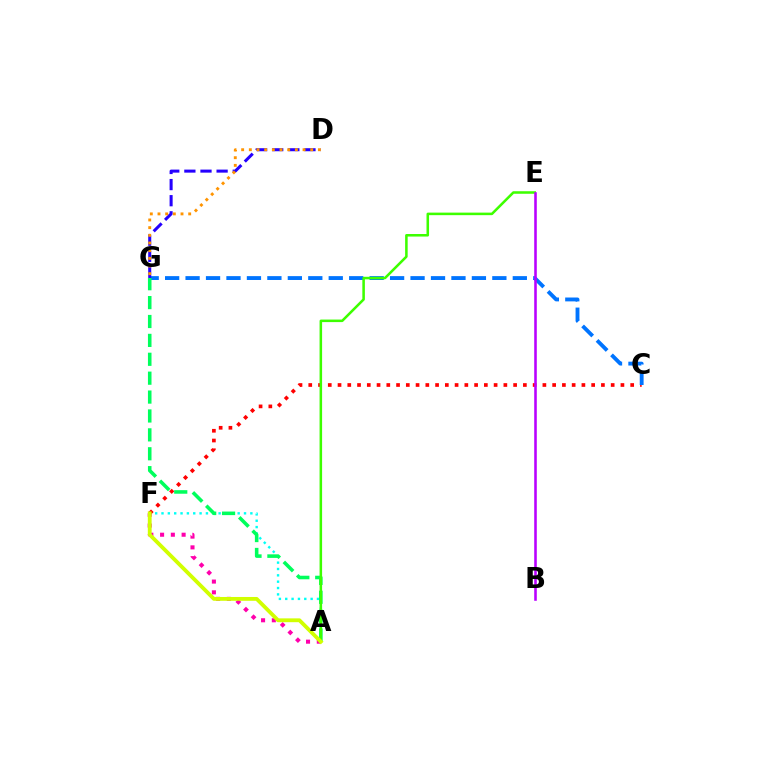{('C', 'F'): [{'color': '#ff0000', 'line_style': 'dotted', 'thickness': 2.65}], ('C', 'G'): [{'color': '#0074ff', 'line_style': 'dashed', 'thickness': 2.78}], ('A', 'F'): [{'color': '#00fff6', 'line_style': 'dotted', 'thickness': 1.72}, {'color': '#ff00ac', 'line_style': 'dotted', 'thickness': 2.92}, {'color': '#d1ff00', 'line_style': 'solid', 'thickness': 2.75}], ('D', 'G'): [{'color': '#2500ff', 'line_style': 'dashed', 'thickness': 2.19}, {'color': '#ff9400', 'line_style': 'dotted', 'thickness': 2.08}], ('A', 'G'): [{'color': '#00ff5c', 'line_style': 'dashed', 'thickness': 2.57}], ('A', 'E'): [{'color': '#3dff00', 'line_style': 'solid', 'thickness': 1.83}], ('B', 'E'): [{'color': '#b900ff', 'line_style': 'solid', 'thickness': 1.86}]}